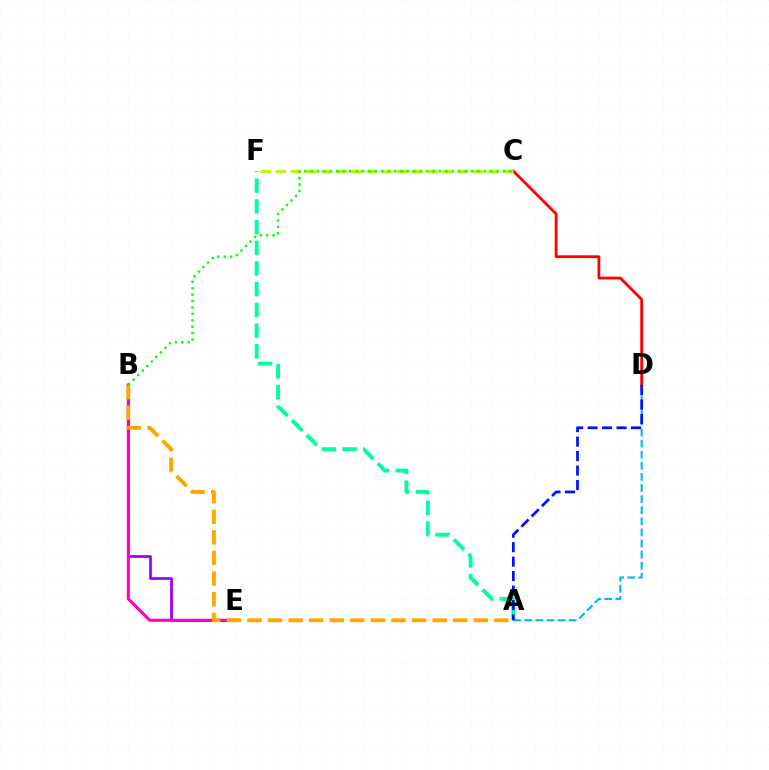{('A', 'D'): [{'color': '#00b5ff', 'line_style': 'dashed', 'thickness': 1.51}, {'color': '#0010ff', 'line_style': 'dashed', 'thickness': 1.97}], ('C', 'D'): [{'color': '#ff0000', 'line_style': 'solid', 'thickness': 2.0}], ('A', 'F'): [{'color': '#00ff9d', 'line_style': 'dashed', 'thickness': 2.81}], ('C', 'F'): [{'color': '#b3ff00', 'line_style': 'dashed', 'thickness': 2.06}], ('B', 'E'): [{'color': '#9b00ff', 'line_style': 'solid', 'thickness': 1.99}, {'color': '#ff00bd', 'line_style': 'solid', 'thickness': 2.2}], ('A', 'B'): [{'color': '#ffa500', 'line_style': 'dashed', 'thickness': 2.79}], ('B', 'C'): [{'color': '#08ff00', 'line_style': 'dotted', 'thickness': 1.74}]}